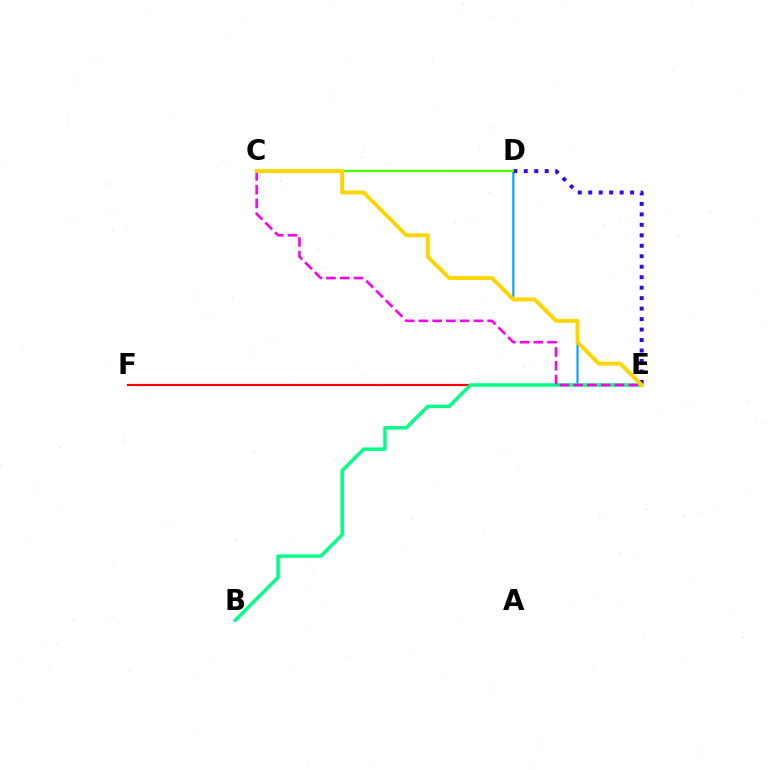{('E', 'F'): [{'color': '#ff0000', 'line_style': 'solid', 'thickness': 1.56}], ('D', 'E'): [{'color': '#009eff', 'line_style': 'solid', 'thickness': 1.5}, {'color': '#3700ff', 'line_style': 'dotted', 'thickness': 2.85}], ('B', 'E'): [{'color': '#00ff86', 'line_style': 'solid', 'thickness': 2.49}], ('C', 'E'): [{'color': '#ff00ed', 'line_style': 'dashed', 'thickness': 1.87}, {'color': '#ffd500', 'line_style': 'solid', 'thickness': 2.83}], ('C', 'D'): [{'color': '#4fff00', 'line_style': 'solid', 'thickness': 1.64}]}